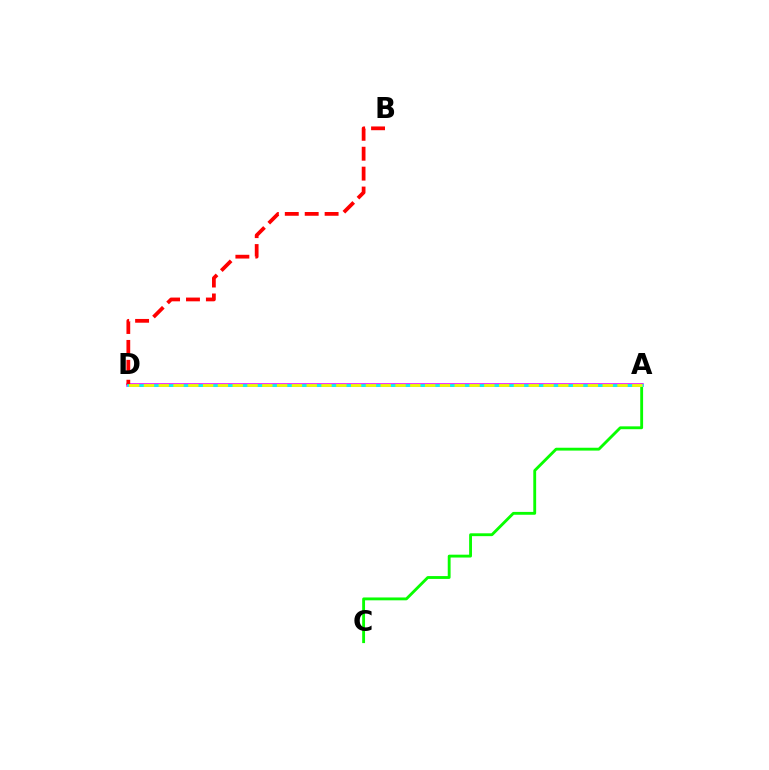{('A', 'C'): [{'color': '#08ff00', 'line_style': 'solid', 'thickness': 2.05}], ('A', 'D'): [{'color': '#0010ff', 'line_style': 'dashed', 'thickness': 1.5}, {'color': '#ee00ff', 'line_style': 'solid', 'thickness': 2.56}, {'color': '#00fff6', 'line_style': 'solid', 'thickness': 1.91}, {'color': '#fcf500', 'line_style': 'dashed', 'thickness': 2.01}], ('B', 'D'): [{'color': '#ff0000', 'line_style': 'dashed', 'thickness': 2.71}]}